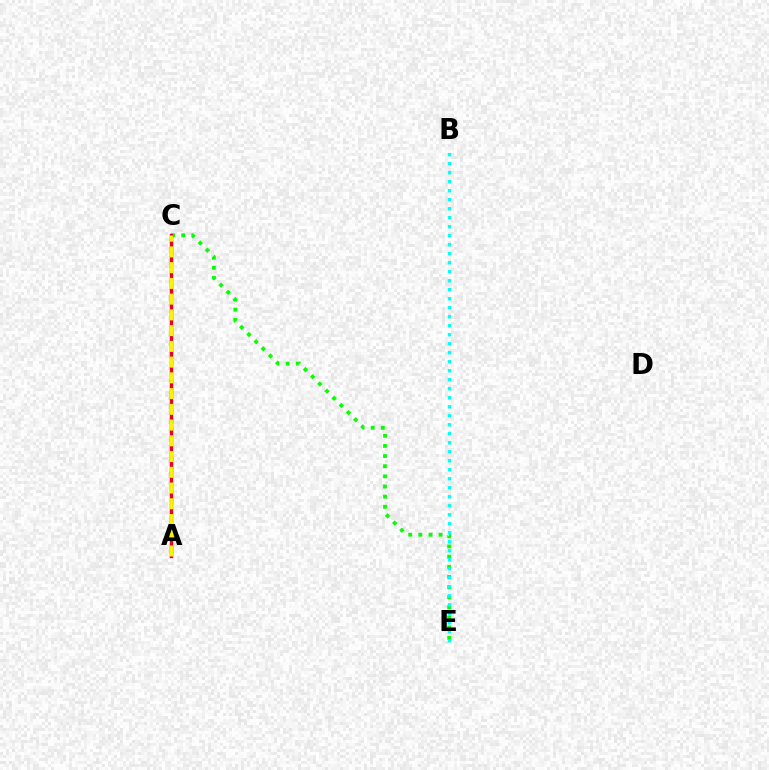{('C', 'E'): [{'color': '#08ff00', 'line_style': 'dotted', 'thickness': 2.76}], ('A', 'C'): [{'color': '#ee00ff', 'line_style': 'solid', 'thickness': 2.5}, {'color': '#0010ff', 'line_style': 'solid', 'thickness': 1.81}, {'color': '#ff0000', 'line_style': 'solid', 'thickness': 1.97}, {'color': '#fcf500', 'line_style': 'dashed', 'thickness': 2.14}], ('B', 'E'): [{'color': '#00fff6', 'line_style': 'dotted', 'thickness': 2.45}]}